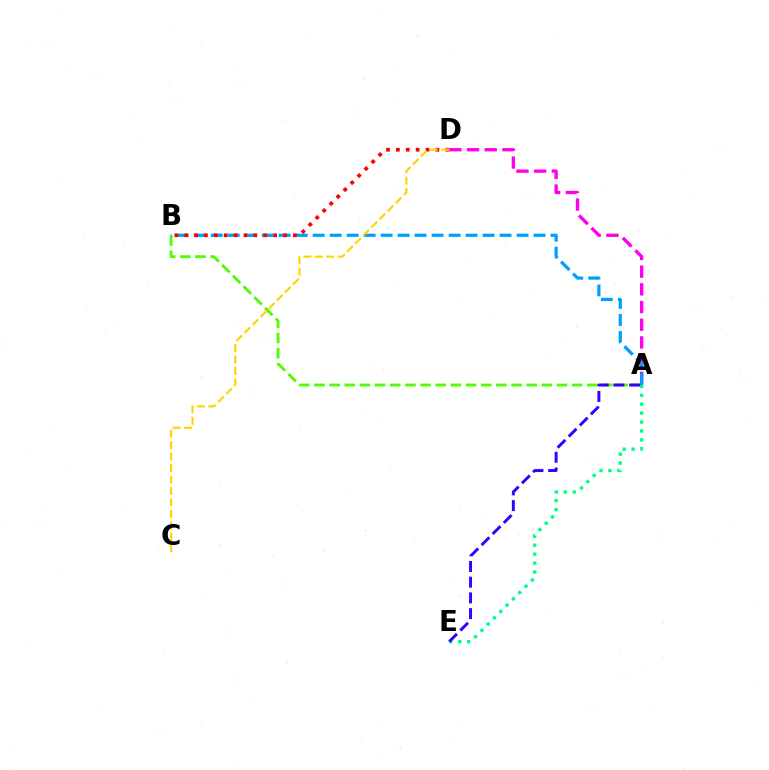{('A', 'D'): [{'color': '#ff00ed', 'line_style': 'dashed', 'thickness': 2.4}], ('A', 'B'): [{'color': '#4fff00', 'line_style': 'dashed', 'thickness': 2.06}, {'color': '#009eff', 'line_style': 'dashed', 'thickness': 2.31}], ('A', 'E'): [{'color': '#00ff86', 'line_style': 'dotted', 'thickness': 2.42}, {'color': '#3700ff', 'line_style': 'dashed', 'thickness': 2.13}], ('B', 'D'): [{'color': '#ff0000', 'line_style': 'dotted', 'thickness': 2.69}], ('C', 'D'): [{'color': '#ffd500', 'line_style': 'dashed', 'thickness': 1.55}]}